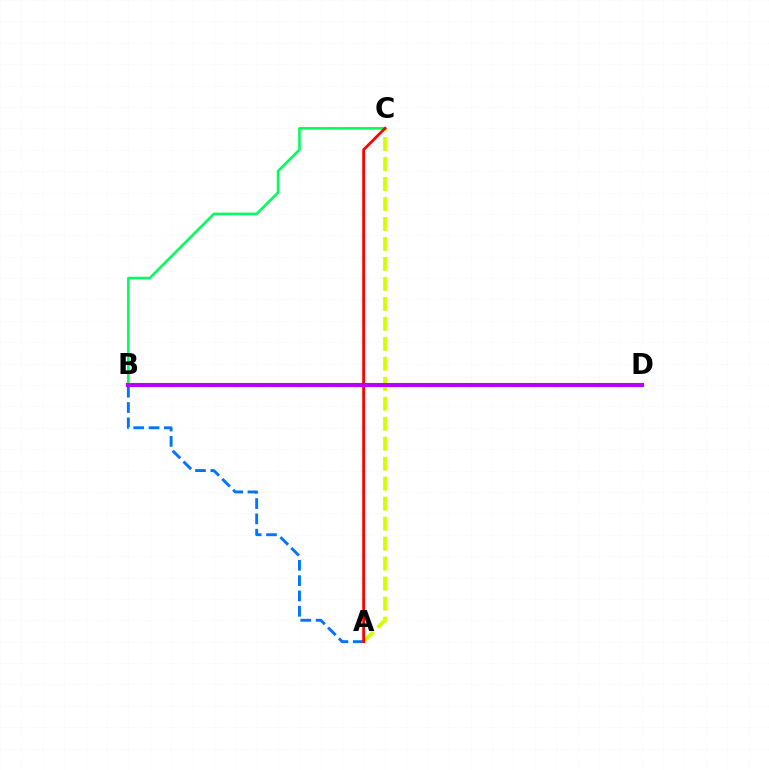{('A', 'C'): [{'color': '#d1ff00', 'line_style': 'dashed', 'thickness': 2.71}, {'color': '#ff0000', 'line_style': 'solid', 'thickness': 2.0}], ('B', 'C'): [{'color': '#00ff5c', 'line_style': 'solid', 'thickness': 1.87}], ('A', 'B'): [{'color': '#0074ff', 'line_style': 'dashed', 'thickness': 2.08}], ('B', 'D'): [{'color': '#b900ff', 'line_style': 'solid', 'thickness': 2.93}]}